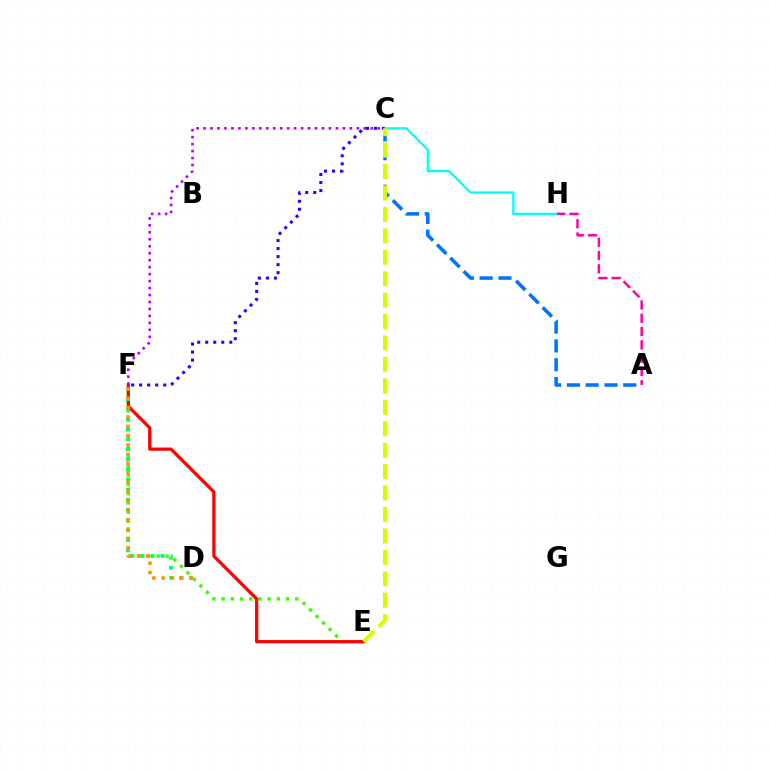{('E', 'F'): [{'color': '#3dff00', 'line_style': 'dotted', 'thickness': 2.5}, {'color': '#ff0000', 'line_style': 'solid', 'thickness': 2.32}], ('A', 'H'): [{'color': '#ff00ac', 'line_style': 'dashed', 'thickness': 1.81}], ('C', 'F'): [{'color': '#2500ff', 'line_style': 'dotted', 'thickness': 2.18}, {'color': '#b900ff', 'line_style': 'dotted', 'thickness': 1.89}], ('D', 'F'): [{'color': '#00ff5c', 'line_style': 'dotted', 'thickness': 2.74}, {'color': '#ff9400', 'line_style': 'dotted', 'thickness': 2.54}], ('A', 'C'): [{'color': '#0074ff', 'line_style': 'dashed', 'thickness': 2.55}], ('C', 'H'): [{'color': '#00fff6', 'line_style': 'solid', 'thickness': 1.64}], ('C', 'E'): [{'color': '#d1ff00', 'line_style': 'dashed', 'thickness': 2.91}]}